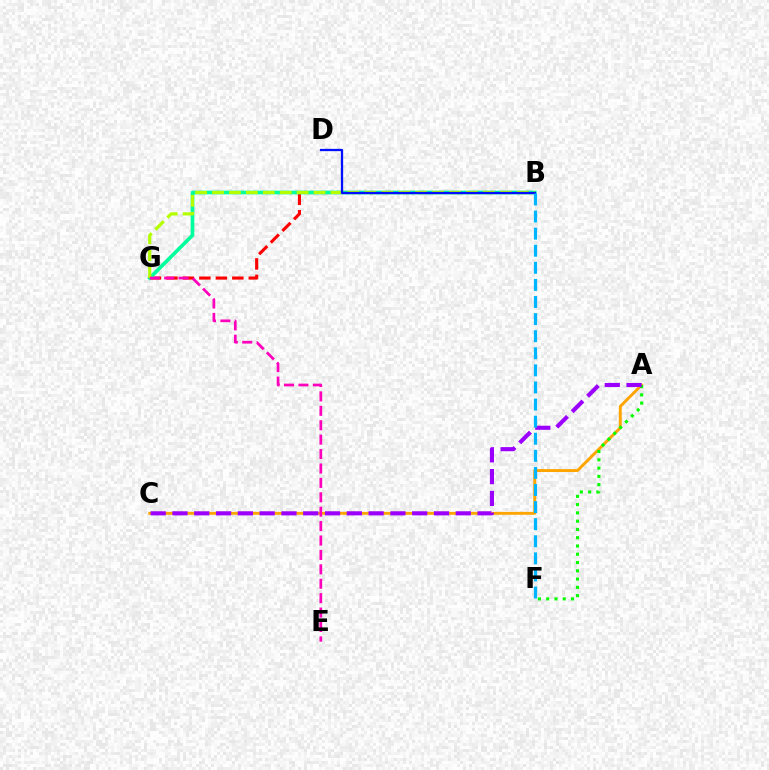{('B', 'G'): [{'color': '#ff0000', 'line_style': 'dashed', 'thickness': 2.24}, {'color': '#00ff9d', 'line_style': 'solid', 'thickness': 2.64}, {'color': '#b3ff00', 'line_style': 'dashed', 'thickness': 2.3}], ('A', 'C'): [{'color': '#ffa500', 'line_style': 'solid', 'thickness': 2.09}, {'color': '#9b00ff', 'line_style': 'dashed', 'thickness': 2.96}], ('A', 'F'): [{'color': '#08ff00', 'line_style': 'dotted', 'thickness': 2.25}], ('B', 'D'): [{'color': '#0010ff', 'line_style': 'solid', 'thickness': 1.65}], ('E', 'G'): [{'color': '#ff00bd', 'line_style': 'dashed', 'thickness': 1.96}], ('B', 'F'): [{'color': '#00b5ff', 'line_style': 'dashed', 'thickness': 2.32}]}